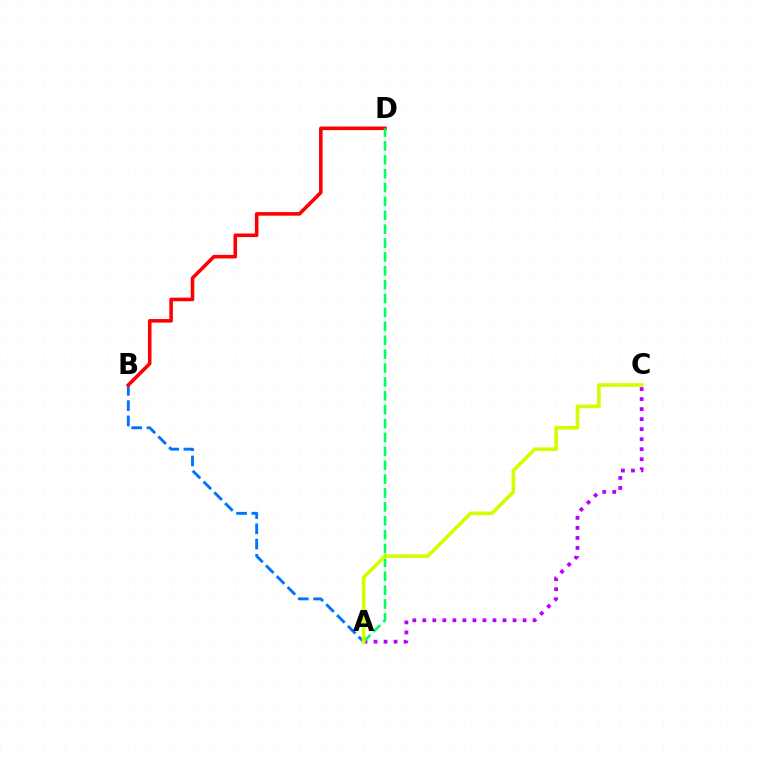{('A', 'B'): [{'color': '#0074ff', 'line_style': 'dashed', 'thickness': 2.08}], ('A', 'C'): [{'color': '#b900ff', 'line_style': 'dotted', 'thickness': 2.72}, {'color': '#d1ff00', 'line_style': 'solid', 'thickness': 2.62}], ('B', 'D'): [{'color': '#ff0000', 'line_style': 'solid', 'thickness': 2.56}], ('A', 'D'): [{'color': '#00ff5c', 'line_style': 'dashed', 'thickness': 1.89}]}